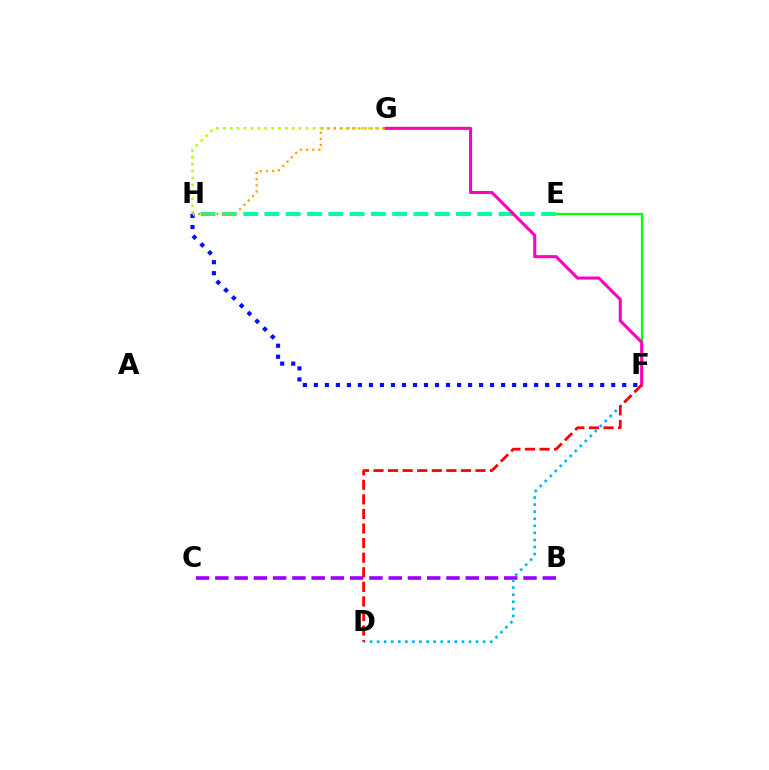{('G', 'H'): [{'color': '#b3ff00', 'line_style': 'dotted', 'thickness': 1.88}, {'color': '#ffa500', 'line_style': 'dotted', 'thickness': 1.67}], ('F', 'H'): [{'color': '#0010ff', 'line_style': 'dotted', 'thickness': 2.99}], ('B', 'C'): [{'color': '#9b00ff', 'line_style': 'dashed', 'thickness': 2.62}], ('D', 'F'): [{'color': '#00b5ff', 'line_style': 'dotted', 'thickness': 1.92}, {'color': '#ff0000', 'line_style': 'dashed', 'thickness': 1.98}], ('E', 'F'): [{'color': '#08ff00', 'line_style': 'solid', 'thickness': 1.61}], ('E', 'H'): [{'color': '#00ff9d', 'line_style': 'dashed', 'thickness': 2.89}], ('F', 'G'): [{'color': '#ff00bd', 'line_style': 'solid', 'thickness': 2.19}]}